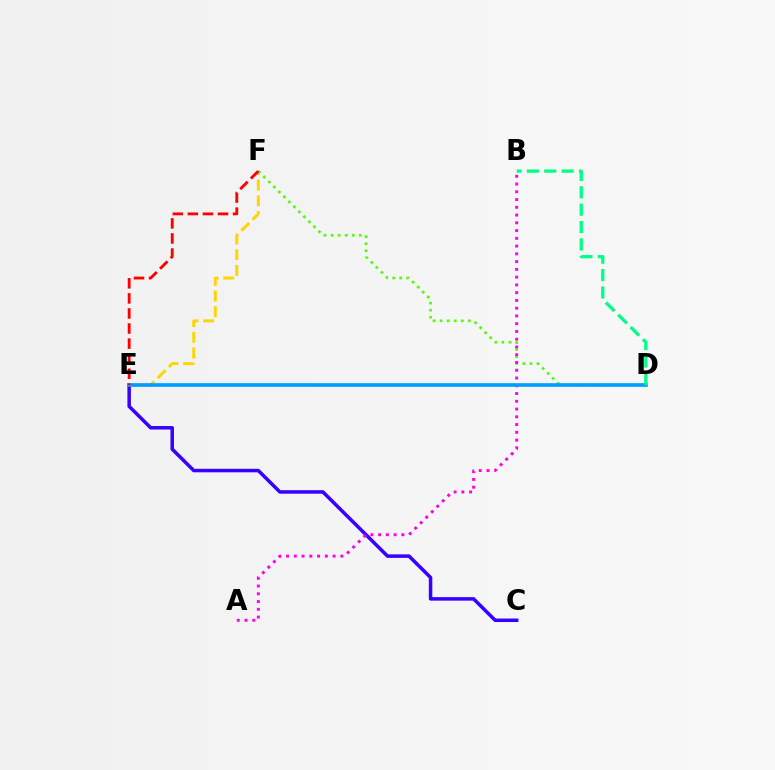{('C', 'E'): [{'color': '#3700ff', 'line_style': 'solid', 'thickness': 2.53}], ('E', 'F'): [{'color': '#ffd500', 'line_style': 'dashed', 'thickness': 2.13}, {'color': '#ff0000', 'line_style': 'dashed', 'thickness': 2.05}], ('D', 'F'): [{'color': '#4fff00', 'line_style': 'dotted', 'thickness': 1.92}], ('A', 'B'): [{'color': '#ff00ed', 'line_style': 'dotted', 'thickness': 2.11}], ('D', 'E'): [{'color': '#009eff', 'line_style': 'solid', 'thickness': 2.63}], ('B', 'D'): [{'color': '#00ff86', 'line_style': 'dashed', 'thickness': 2.36}]}